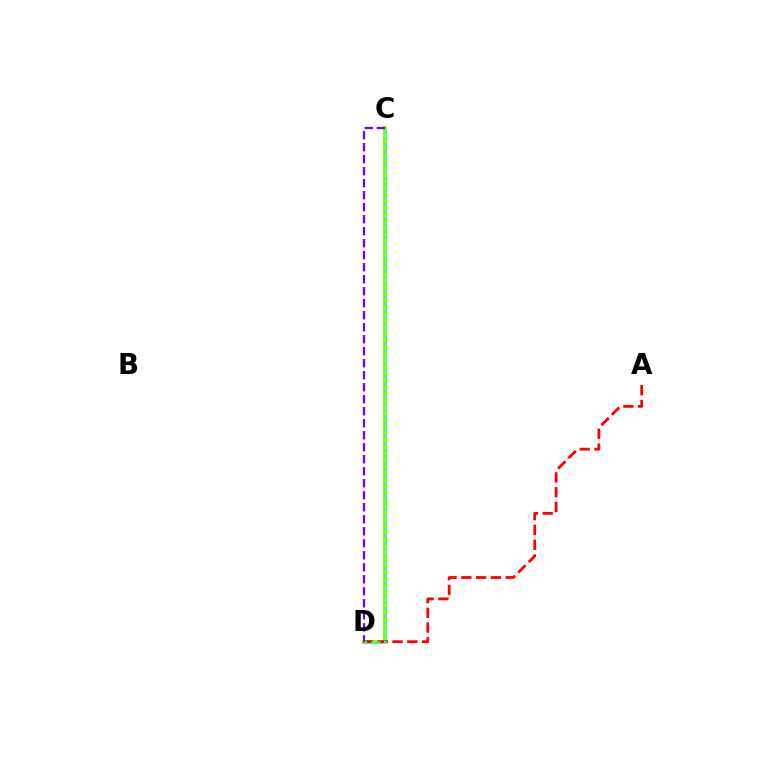{('C', 'D'): [{'color': '#84ff00', 'line_style': 'solid', 'thickness': 2.96}, {'color': '#7200ff', 'line_style': 'dashed', 'thickness': 1.63}, {'color': '#00fff6', 'line_style': 'dotted', 'thickness': 1.8}], ('A', 'D'): [{'color': '#ff0000', 'line_style': 'dashed', 'thickness': 2.01}]}